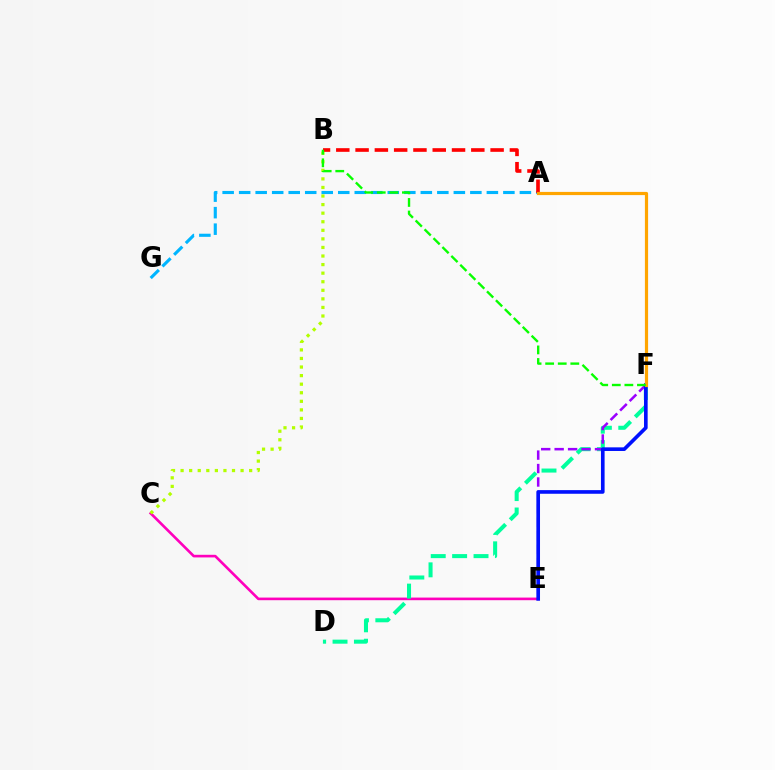{('A', 'G'): [{'color': '#00b5ff', 'line_style': 'dashed', 'thickness': 2.24}], ('C', 'E'): [{'color': '#ff00bd', 'line_style': 'solid', 'thickness': 1.89}], ('B', 'C'): [{'color': '#b3ff00', 'line_style': 'dotted', 'thickness': 2.33}], ('D', 'F'): [{'color': '#00ff9d', 'line_style': 'dashed', 'thickness': 2.91}], ('A', 'B'): [{'color': '#ff0000', 'line_style': 'dashed', 'thickness': 2.62}], ('E', 'F'): [{'color': '#9b00ff', 'line_style': 'dashed', 'thickness': 1.83}, {'color': '#0010ff', 'line_style': 'solid', 'thickness': 2.62}], ('A', 'F'): [{'color': '#ffa500', 'line_style': 'solid', 'thickness': 2.3}], ('B', 'F'): [{'color': '#08ff00', 'line_style': 'dashed', 'thickness': 1.71}]}